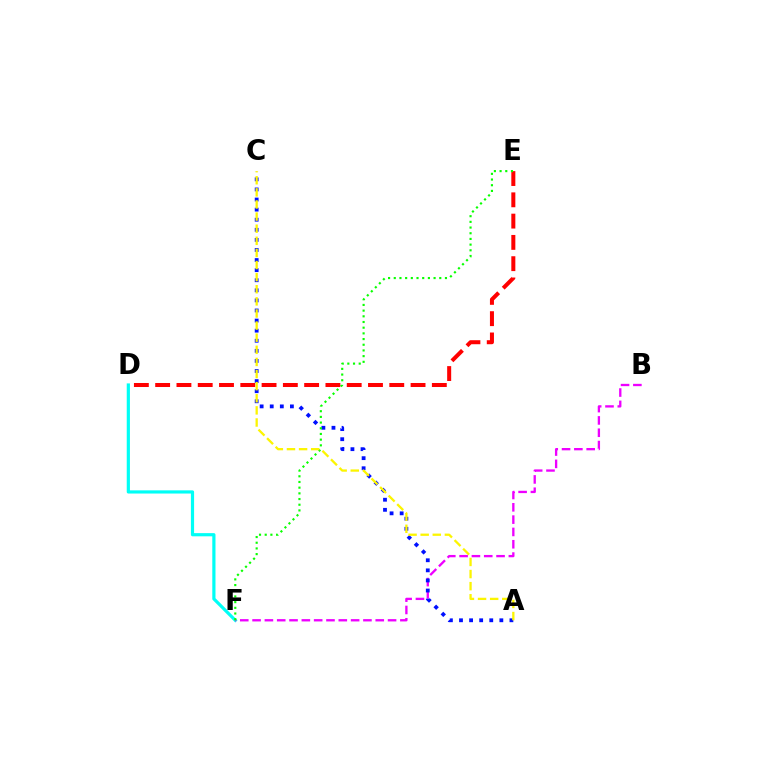{('D', 'F'): [{'color': '#00fff6', 'line_style': 'solid', 'thickness': 2.3}], ('D', 'E'): [{'color': '#ff0000', 'line_style': 'dashed', 'thickness': 2.89}], ('B', 'F'): [{'color': '#ee00ff', 'line_style': 'dashed', 'thickness': 1.67}], ('A', 'C'): [{'color': '#0010ff', 'line_style': 'dotted', 'thickness': 2.74}, {'color': '#fcf500', 'line_style': 'dashed', 'thickness': 1.65}], ('E', 'F'): [{'color': '#08ff00', 'line_style': 'dotted', 'thickness': 1.55}]}